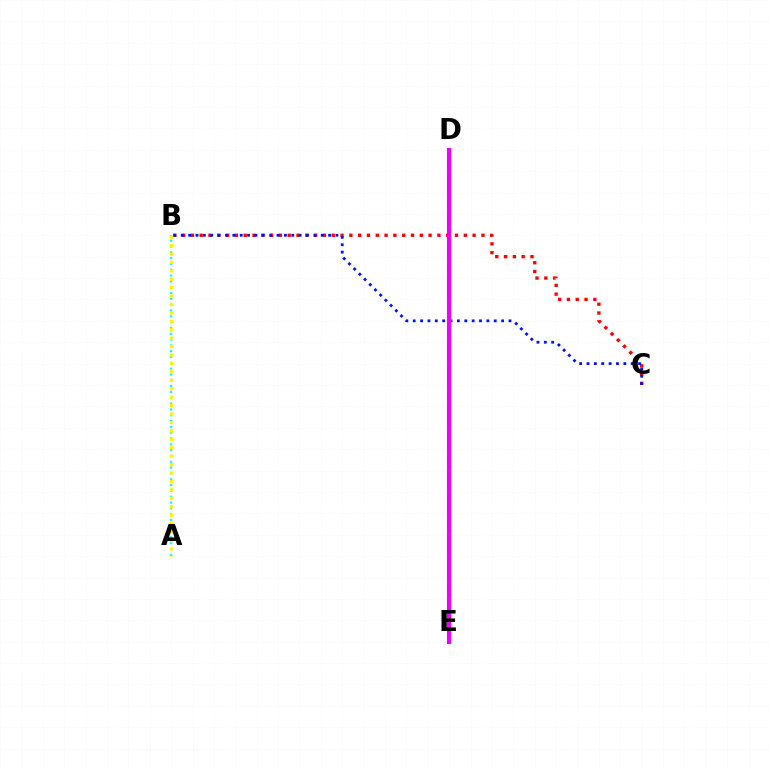{('B', 'C'): [{'color': '#ff0000', 'line_style': 'dotted', 'thickness': 2.39}, {'color': '#0010ff', 'line_style': 'dotted', 'thickness': 2.0}], ('D', 'E'): [{'color': '#08ff00', 'line_style': 'dashed', 'thickness': 1.76}, {'color': '#ee00ff', 'line_style': 'solid', 'thickness': 2.95}], ('A', 'B'): [{'color': '#00fff6', 'line_style': 'dotted', 'thickness': 1.58}, {'color': '#fcf500', 'line_style': 'dotted', 'thickness': 2.29}]}